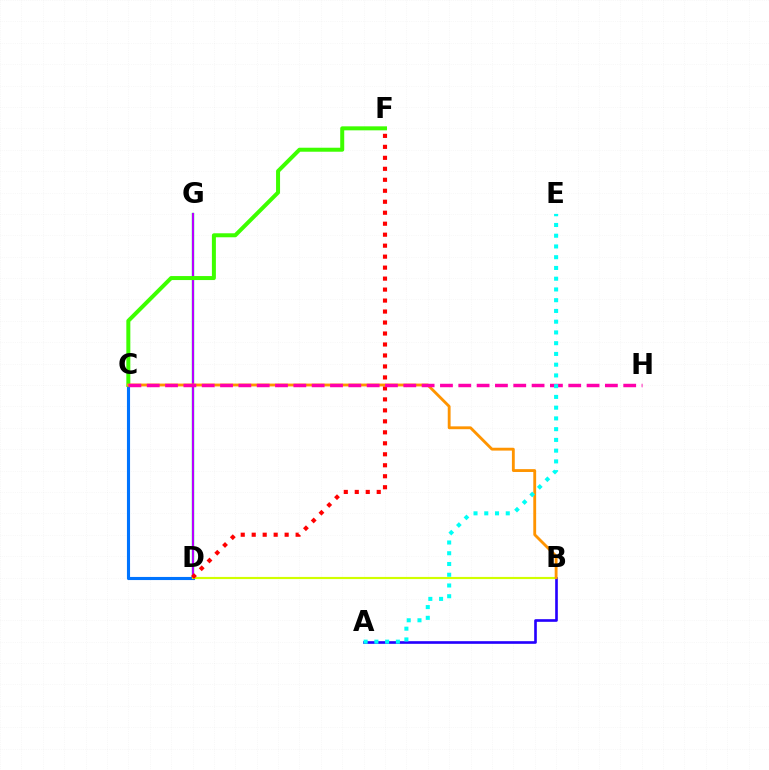{('D', 'G'): [{'color': '#00ff5c', 'line_style': 'solid', 'thickness': 1.71}, {'color': '#b900ff', 'line_style': 'solid', 'thickness': 1.51}], ('C', 'D'): [{'color': '#0074ff', 'line_style': 'solid', 'thickness': 2.24}], ('A', 'B'): [{'color': '#2500ff', 'line_style': 'solid', 'thickness': 1.9}], ('C', 'F'): [{'color': '#3dff00', 'line_style': 'solid', 'thickness': 2.88}], ('B', 'D'): [{'color': '#d1ff00', 'line_style': 'solid', 'thickness': 1.55}], ('D', 'F'): [{'color': '#ff0000', 'line_style': 'dotted', 'thickness': 2.98}], ('B', 'C'): [{'color': '#ff9400', 'line_style': 'solid', 'thickness': 2.05}], ('C', 'H'): [{'color': '#ff00ac', 'line_style': 'dashed', 'thickness': 2.49}], ('A', 'E'): [{'color': '#00fff6', 'line_style': 'dotted', 'thickness': 2.92}]}